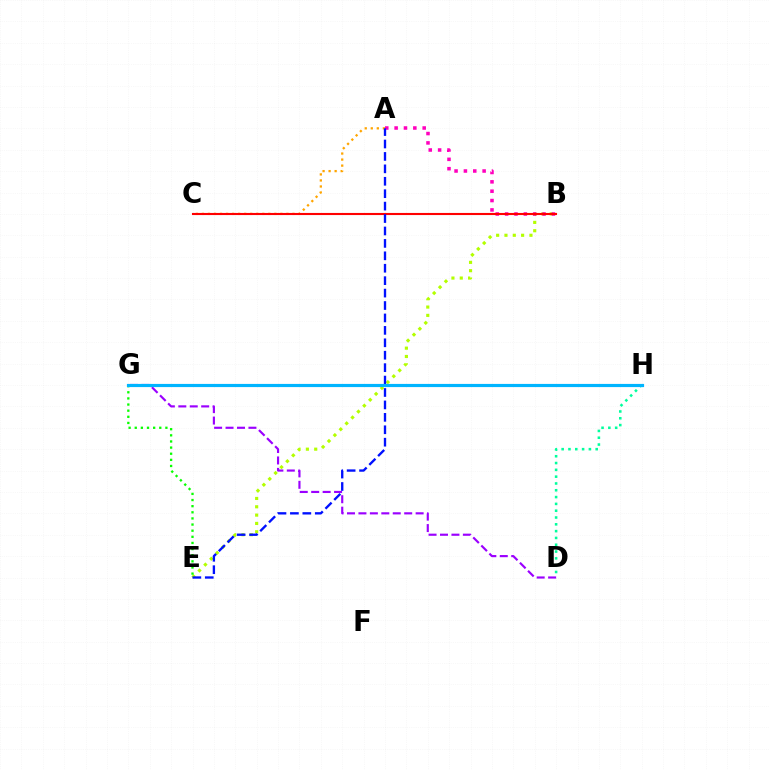{('B', 'E'): [{'color': '#b3ff00', 'line_style': 'dotted', 'thickness': 2.26}], ('A', 'C'): [{'color': '#ffa500', 'line_style': 'dotted', 'thickness': 1.64}], ('D', 'H'): [{'color': '#00ff9d', 'line_style': 'dotted', 'thickness': 1.85}], ('A', 'B'): [{'color': '#ff00bd', 'line_style': 'dotted', 'thickness': 2.54}], ('B', 'C'): [{'color': '#ff0000', 'line_style': 'solid', 'thickness': 1.52}], ('E', 'G'): [{'color': '#08ff00', 'line_style': 'dotted', 'thickness': 1.67}], ('A', 'E'): [{'color': '#0010ff', 'line_style': 'dashed', 'thickness': 1.69}], ('D', 'G'): [{'color': '#9b00ff', 'line_style': 'dashed', 'thickness': 1.55}], ('G', 'H'): [{'color': '#00b5ff', 'line_style': 'solid', 'thickness': 2.28}]}